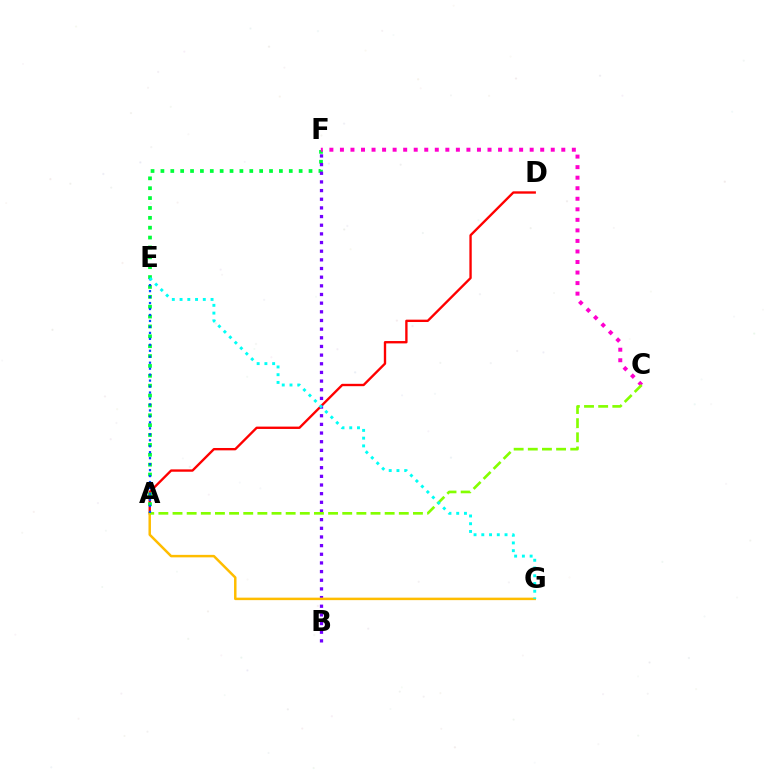{('A', 'D'): [{'color': '#ff0000', 'line_style': 'solid', 'thickness': 1.7}], ('A', 'F'): [{'color': '#00ff39', 'line_style': 'dotted', 'thickness': 2.68}], ('B', 'F'): [{'color': '#7200ff', 'line_style': 'dotted', 'thickness': 2.35}], ('C', 'F'): [{'color': '#ff00cf', 'line_style': 'dotted', 'thickness': 2.86}], ('A', 'G'): [{'color': '#ffbd00', 'line_style': 'solid', 'thickness': 1.79}], ('A', 'C'): [{'color': '#84ff00', 'line_style': 'dashed', 'thickness': 1.92}], ('A', 'E'): [{'color': '#004bff', 'line_style': 'dotted', 'thickness': 1.62}], ('E', 'G'): [{'color': '#00fff6', 'line_style': 'dotted', 'thickness': 2.1}]}